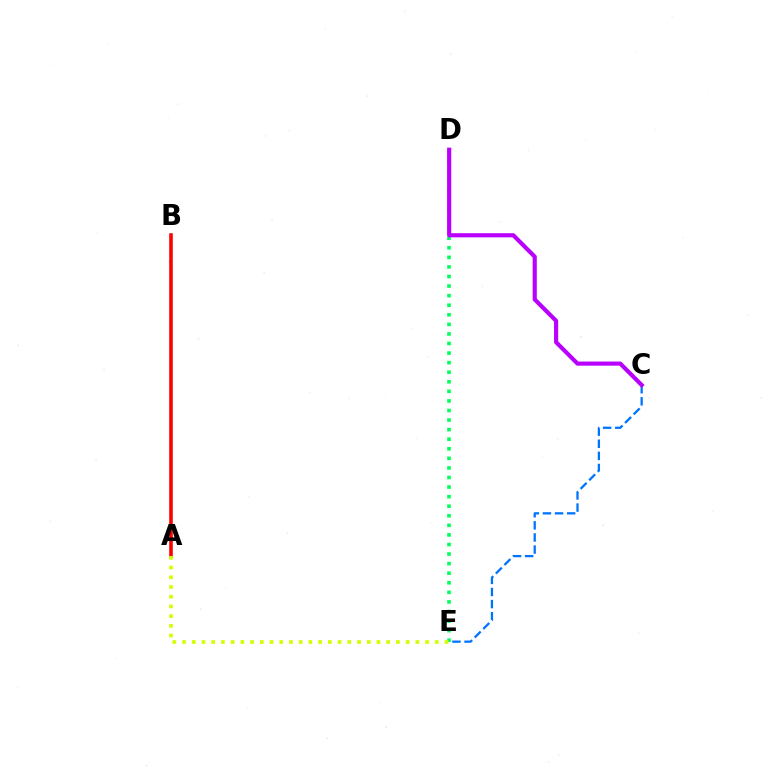{('D', 'E'): [{'color': '#00ff5c', 'line_style': 'dotted', 'thickness': 2.6}], ('C', 'E'): [{'color': '#0074ff', 'line_style': 'dashed', 'thickness': 1.65}], ('A', 'B'): [{'color': '#ff0000', 'line_style': 'solid', 'thickness': 2.57}], ('A', 'E'): [{'color': '#d1ff00', 'line_style': 'dotted', 'thickness': 2.64}], ('C', 'D'): [{'color': '#b900ff', 'line_style': 'solid', 'thickness': 2.99}]}